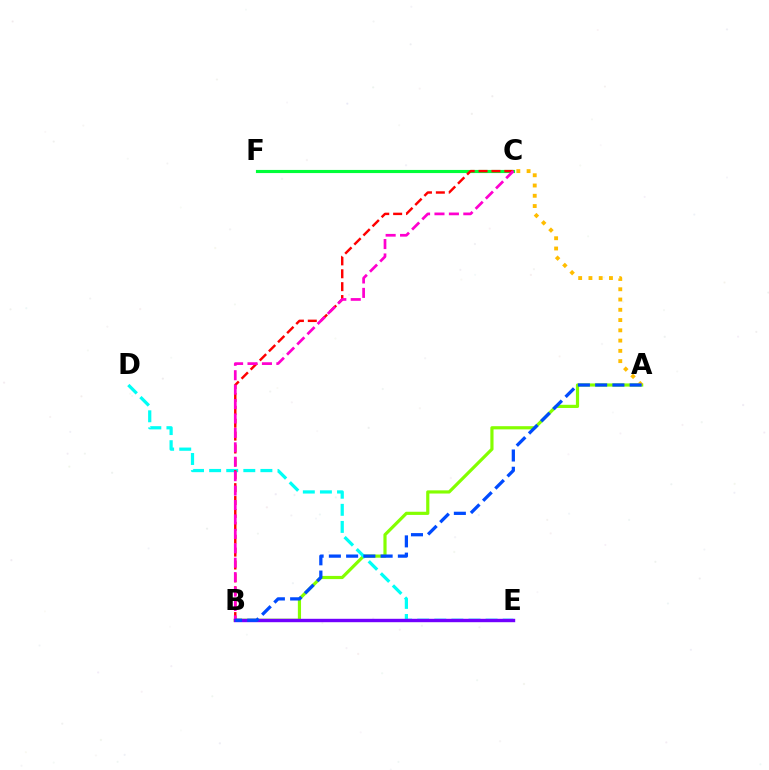{('A', 'B'): [{'color': '#84ff00', 'line_style': 'solid', 'thickness': 2.29}, {'color': '#004bff', 'line_style': 'dashed', 'thickness': 2.34}], ('C', 'F'): [{'color': '#00ff39', 'line_style': 'solid', 'thickness': 2.26}], ('D', 'E'): [{'color': '#00fff6', 'line_style': 'dashed', 'thickness': 2.32}], ('B', 'C'): [{'color': '#ff0000', 'line_style': 'dashed', 'thickness': 1.75}, {'color': '#ff00cf', 'line_style': 'dashed', 'thickness': 1.96}], ('A', 'C'): [{'color': '#ffbd00', 'line_style': 'dotted', 'thickness': 2.79}], ('B', 'E'): [{'color': '#7200ff', 'line_style': 'solid', 'thickness': 2.45}]}